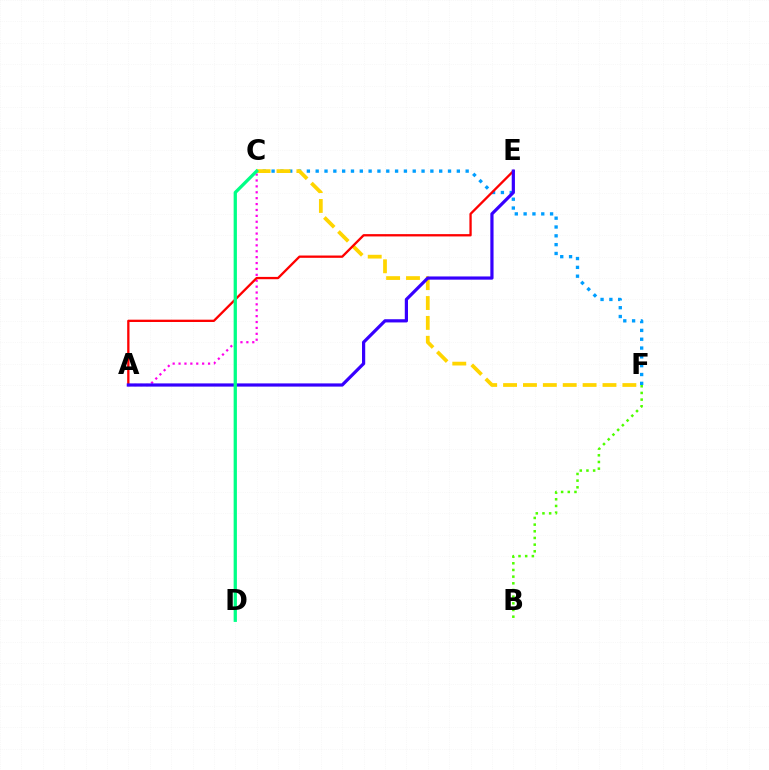{('C', 'F'): [{'color': '#009eff', 'line_style': 'dotted', 'thickness': 2.4}, {'color': '#ffd500', 'line_style': 'dashed', 'thickness': 2.7}], ('A', 'C'): [{'color': '#ff00ed', 'line_style': 'dotted', 'thickness': 1.6}], ('A', 'E'): [{'color': '#ff0000', 'line_style': 'solid', 'thickness': 1.66}, {'color': '#3700ff', 'line_style': 'solid', 'thickness': 2.31}], ('C', 'D'): [{'color': '#00ff86', 'line_style': 'solid', 'thickness': 2.36}], ('B', 'F'): [{'color': '#4fff00', 'line_style': 'dotted', 'thickness': 1.81}]}